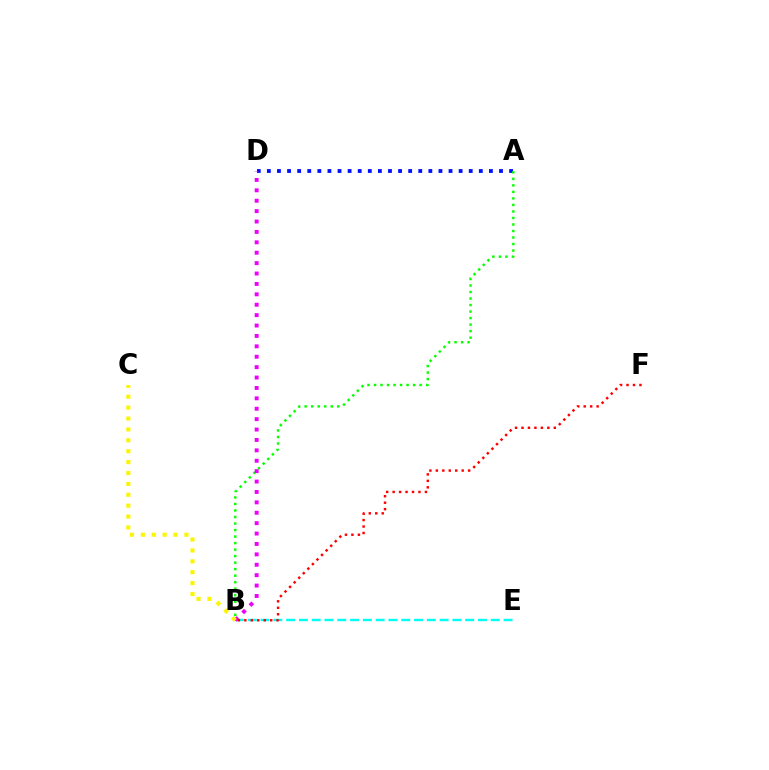{('A', 'D'): [{'color': '#0010ff', 'line_style': 'dotted', 'thickness': 2.74}], ('B', 'E'): [{'color': '#00fff6', 'line_style': 'dashed', 'thickness': 1.74}], ('A', 'B'): [{'color': '#08ff00', 'line_style': 'dotted', 'thickness': 1.77}], ('B', 'D'): [{'color': '#ee00ff', 'line_style': 'dotted', 'thickness': 2.83}], ('B', 'C'): [{'color': '#fcf500', 'line_style': 'dotted', 'thickness': 2.96}], ('B', 'F'): [{'color': '#ff0000', 'line_style': 'dotted', 'thickness': 1.76}]}